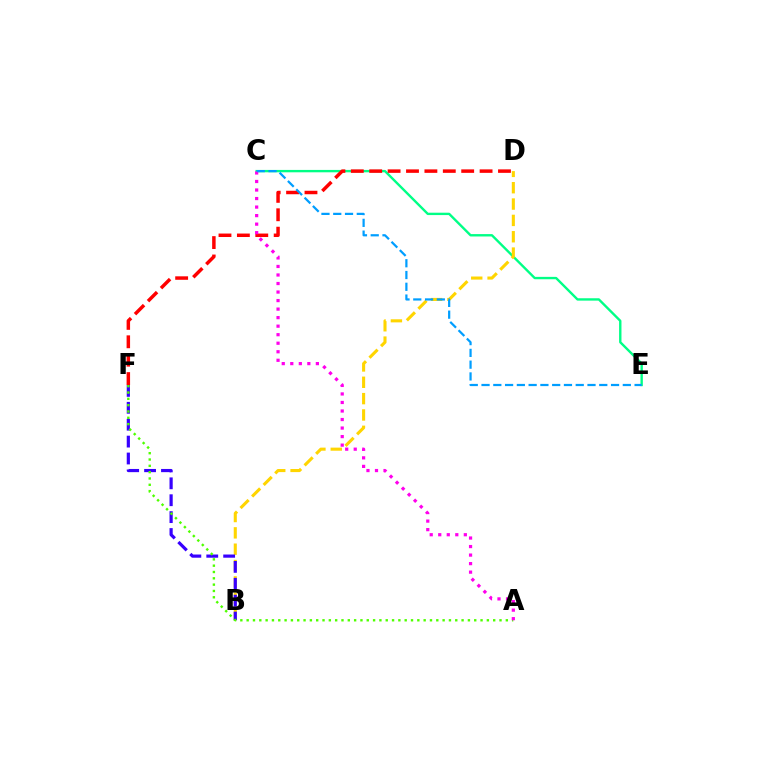{('C', 'E'): [{'color': '#00ff86', 'line_style': 'solid', 'thickness': 1.71}, {'color': '#009eff', 'line_style': 'dashed', 'thickness': 1.6}], ('B', 'D'): [{'color': '#ffd500', 'line_style': 'dashed', 'thickness': 2.22}], ('B', 'F'): [{'color': '#3700ff', 'line_style': 'dashed', 'thickness': 2.3}], ('D', 'F'): [{'color': '#ff0000', 'line_style': 'dashed', 'thickness': 2.5}], ('A', 'F'): [{'color': '#4fff00', 'line_style': 'dotted', 'thickness': 1.72}], ('A', 'C'): [{'color': '#ff00ed', 'line_style': 'dotted', 'thickness': 2.32}]}